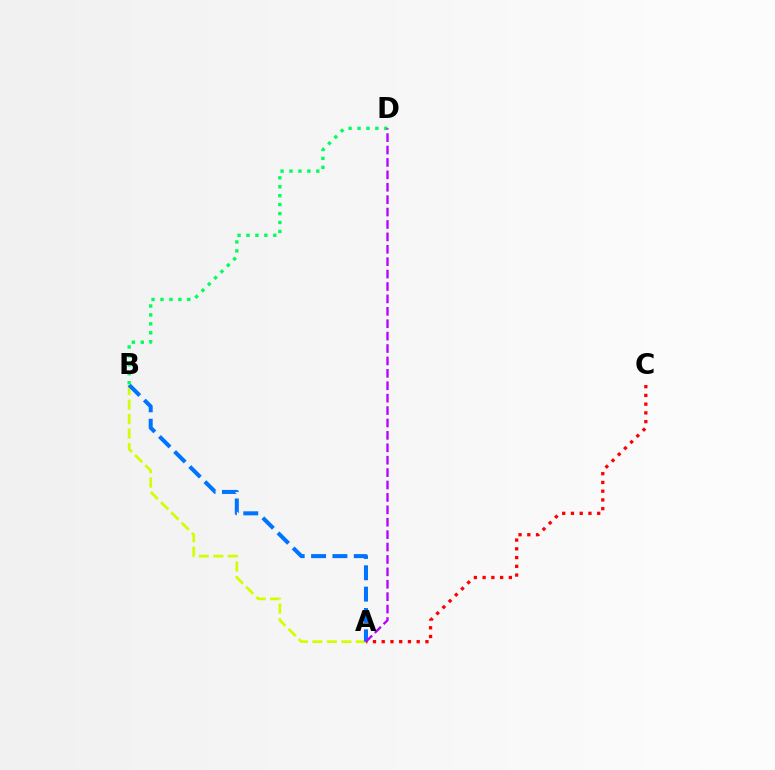{('A', 'B'): [{'color': '#d1ff00', 'line_style': 'dashed', 'thickness': 1.97}, {'color': '#0074ff', 'line_style': 'dashed', 'thickness': 2.9}], ('B', 'D'): [{'color': '#00ff5c', 'line_style': 'dotted', 'thickness': 2.43}], ('A', 'C'): [{'color': '#ff0000', 'line_style': 'dotted', 'thickness': 2.38}], ('A', 'D'): [{'color': '#b900ff', 'line_style': 'dashed', 'thickness': 1.69}]}